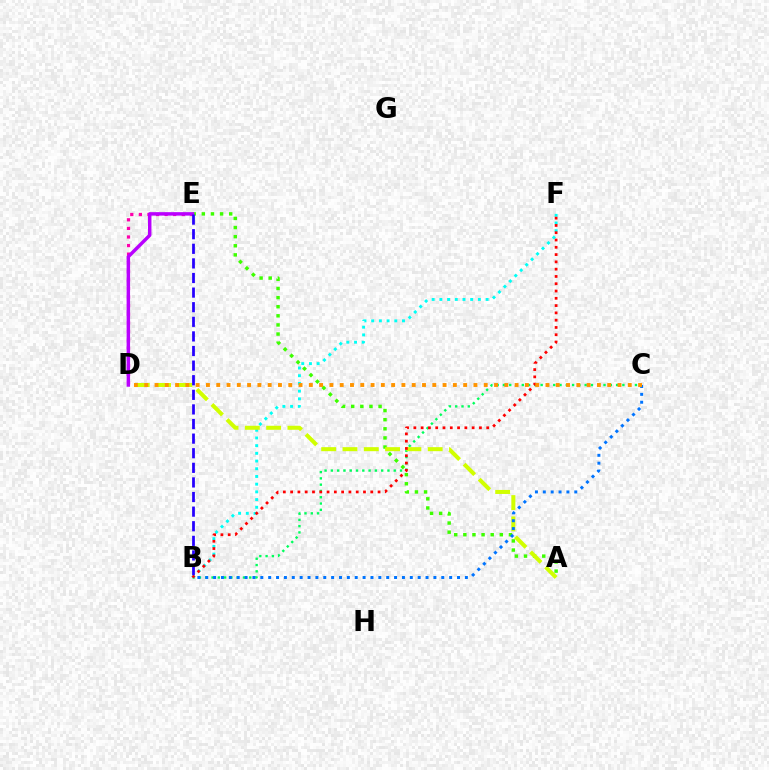{('B', 'C'): [{'color': '#00ff5c', 'line_style': 'dotted', 'thickness': 1.71}, {'color': '#0074ff', 'line_style': 'dotted', 'thickness': 2.14}], ('A', 'E'): [{'color': '#3dff00', 'line_style': 'dotted', 'thickness': 2.48}], ('D', 'E'): [{'color': '#ff00ac', 'line_style': 'dotted', 'thickness': 2.33}, {'color': '#b900ff', 'line_style': 'solid', 'thickness': 2.48}], ('B', 'F'): [{'color': '#00fff6', 'line_style': 'dotted', 'thickness': 2.09}, {'color': '#ff0000', 'line_style': 'dotted', 'thickness': 1.98}], ('A', 'D'): [{'color': '#d1ff00', 'line_style': 'dashed', 'thickness': 2.89}], ('C', 'D'): [{'color': '#ff9400', 'line_style': 'dotted', 'thickness': 2.8}], ('B', 'E'): [{'color': '#2500ff', 'line_style': 'dashed', 'thickness': 1.98}]}